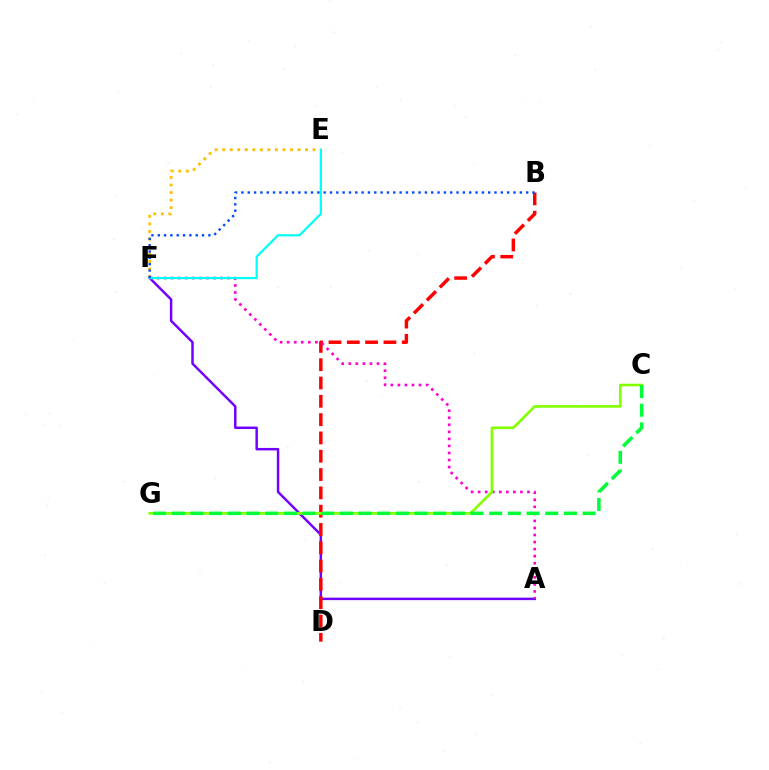{('E', 'F'): [{'color': '#ffbd00', 'line_style': 'dotted', 'thickness': 2.05}, {'color': '#00fff6', 'line_style': 'solid', 'thickness': 1.61}], ('A', 'F'): [{'color': '#7200ff', 'line_style': 'solid', 'thickness': 1.78}, {'color': '#ff00cf', 'line_style': 'dotted', 'thickness': 1.92}], ('B', 'D'): [{'color': '#ff0000', 'line_style': 'dashed', 'thickness': 2.49}], ('C', 'G'): [{'color': '#84ff00', 'line_style': 'solid', 'thickness': 1.91}, {'color': '#00ff39', 'line_style': 'dashed', 'thickness': 2.54}], ('B', 'F'): [{'color': '#004bff', 'line_style': 'dotted', 'thickness': 1.72}]}